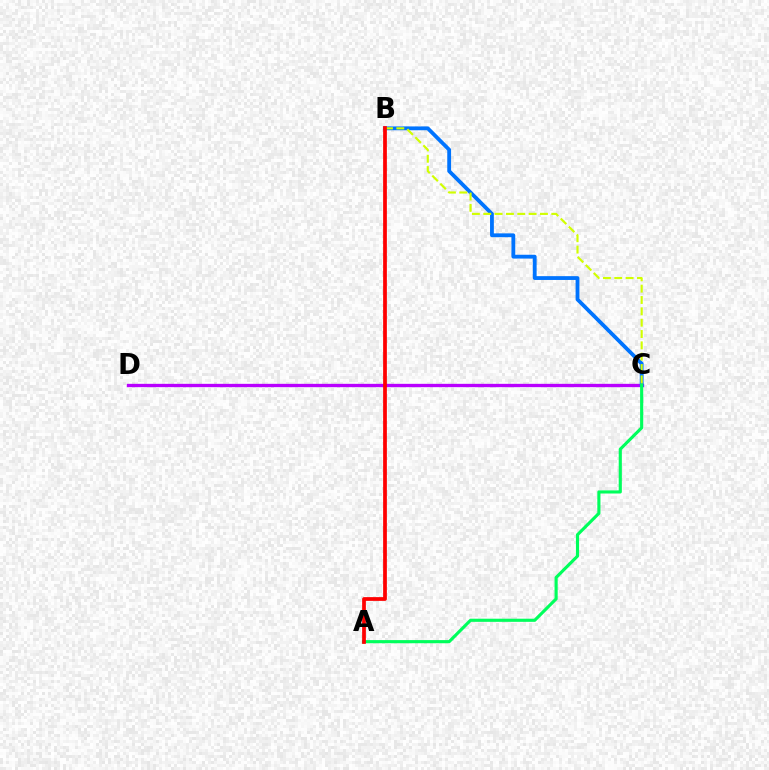{('C', 'D'): [{'color': '#b900ff', 'line_style': 'solid', 'thickness': 2.4}], ('B', 'C'): [{'color': '#0074ff', 'line_style': 'solid', 'thickness': 2.75}, {'color': '#d1ff00', 'line_style': 'dashed', 'thickness': 1.54}], ('A', 'C'): [{'color': '#00ff5c', 'line_style': 'solid', 'thickness': 2.25}], ('A', 'B'): [{'color': '#ff0000', 'line_style': 'solid', 'thickness': 2.69}]}